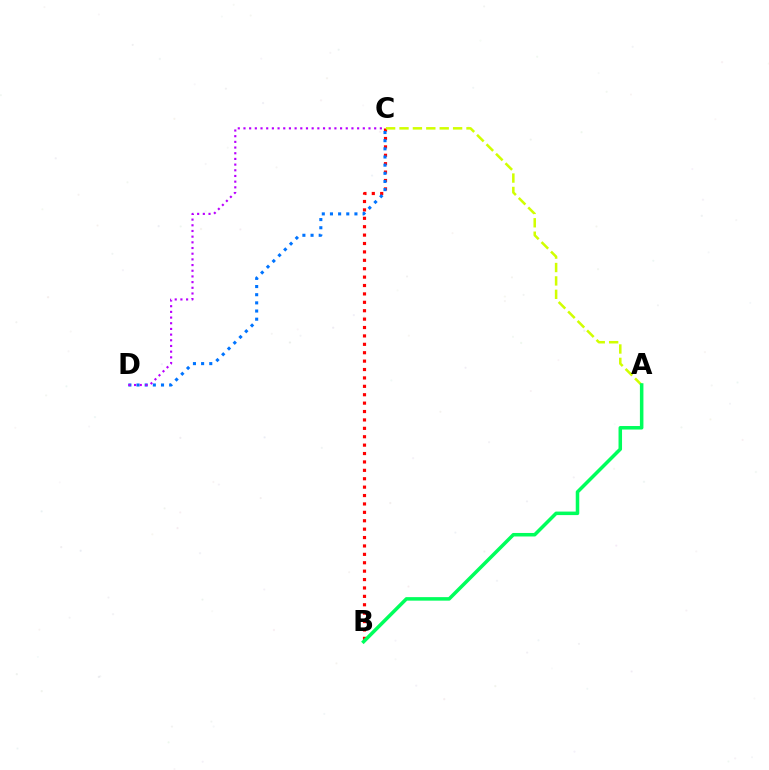{('B', 'C'): [{'color': '#ff0000', 'line_style': 'dotted', 'thickness': 2.28}], ('C', 'D'): [{'color': '#0074ff', 'line_style': 'dotted', 'thickness': 2.22}, {'color': '#b900ff', 'line_style': 'dotted', 'thickness': 1.54}], ('A', 'C'): [{'color': '#d1ff00', 'line_style': 'dashed', 'thickness': 1.82}], ('A', 'B'): [{'color': '#00ff5c', 'line_style': 'solid', 'thickness': 2.53}]}